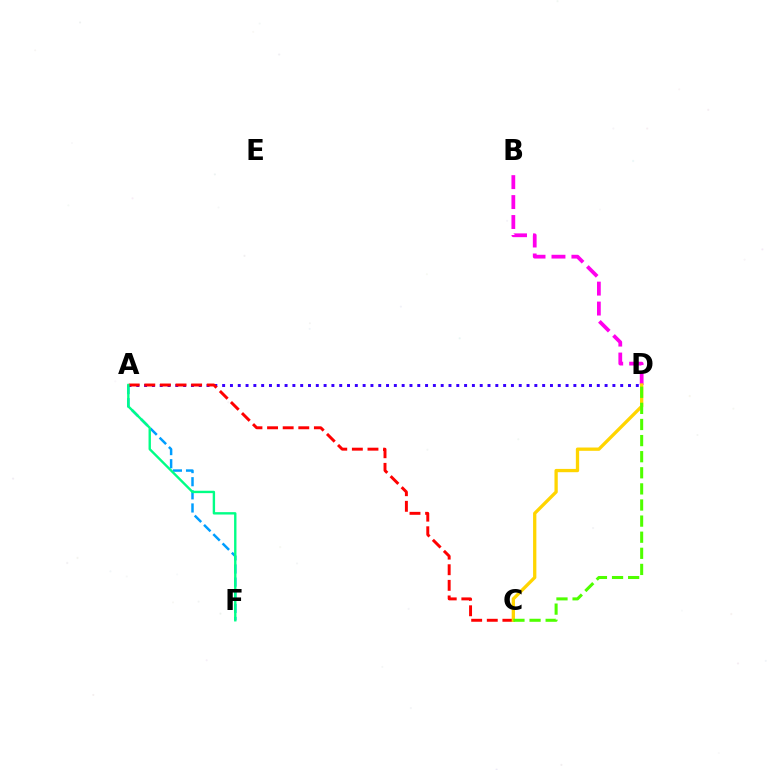{('A', 'F'): [{'color': '#009eff', 'line_style': 'dashed', 'thickness': 1.78}, {'color': '#00ff86', 'line_style': 'solid', 'thickness': 1.72}], ('B', 'D'): [{'color': '#ff00ed', 'line_style': 'dashed', 'thickness': 2.71}], ('A', 'D'): [{'color': '#3700ff', 'line_style': 'dotted', 'thickness': 2.12}], ('A', 'C'): [{'color': '#ff0000', 'line_style': 'dashed', 'thickness': 2.12}], ('C', 'D'): [{'color': '#ffd500', 'line_style': 'solid', 'thickness': 2.37}, {'color': '#4fff00', 'line_style': 'dashed', 'thickness': 2.19}]}